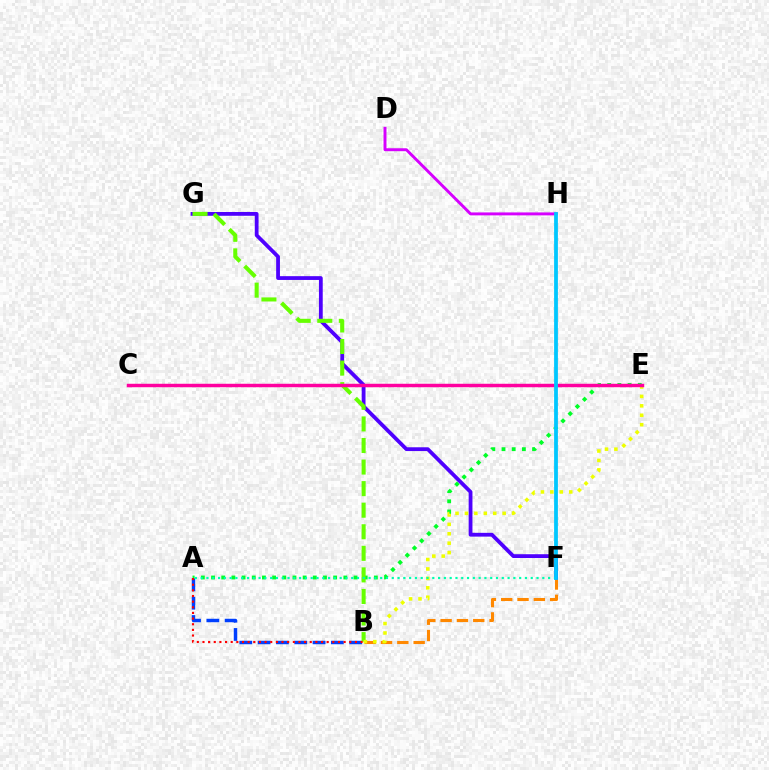{('A', 'E'): [{'color': '#00ff27', 'line_style': 'dotted', 'thickness': 2.76}], ('A', 'B'): [{'color': '#003fff', 'line_style': 'dashed', 'thickness': 2.49}, {'color': '#ff0000', 'line_style': 'dotted', 'thickness': 1.53}], ('B', 'F'): [{'color': '#ff8800', 'line_style': 'dashed', 'thickness': 2.22}], ('F', 'G'): [{'color': '#4f00ff', 'line_style': 'solid', 'thickness': 2.73}], ('B', 'G'): [{'color': '#66ff00', 'line_style': 'dashed', 'thickness': 2.93}], ('B', 'E'): [{'color': '#eeff00', 'line_style': 'dotted', 'thickness': 2.56}], ('A', 'F'): [{'color': '#00ffaf', 'line_style': 'dotted', 'thickness': 1.57}], ('D', 'H'): [{'color': '#d600ff', 'line_style': 'solid', 'thickness': 2.12}], ('C', 'E'): [{'color': '#ff00a0', 'line_style': 'solid', 'thickness': 2.49}], ('F', 'H'): [{'color': '#00c7ff', 'line_style': 'solid', 'thickness': 2.72}]}